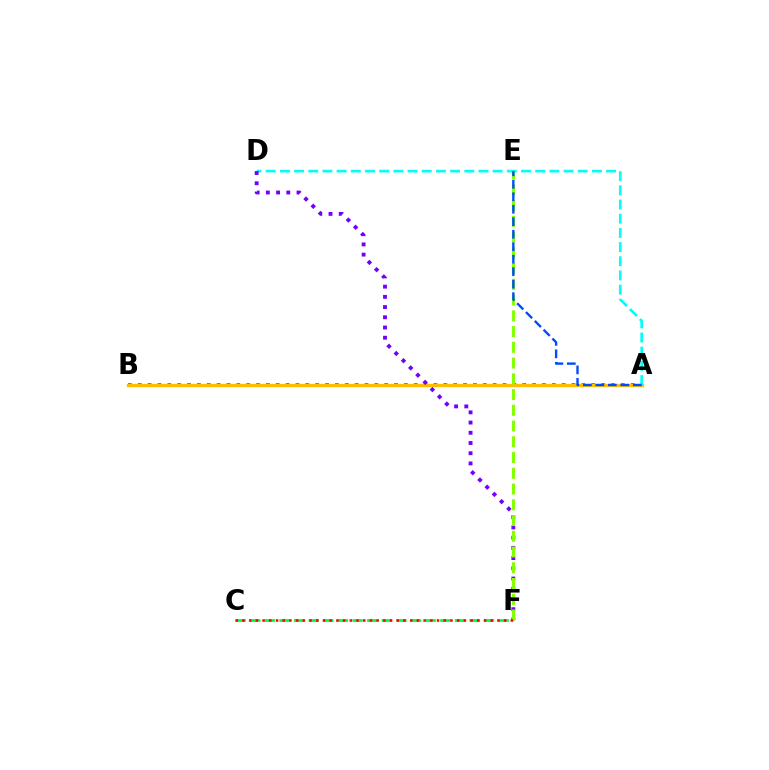{('A', 'B'): [{'color': '#ff00cf', 'line_style': 'dotted', 'thickness': 2.68}, {'color': '#ffbd00', 'line_style': 'solid', 'thickness': 2.38}], ('C', 'F'): [{'color': '#00ff39', 'line_style': 'dashed', 'thickness': 1.99}, {'color': '#ff0000', 'line_style': 'dotted', 'thickness': 1.82}], ('A', 'D'): [{'color': '#00fff6', 'line_style': 'dashed', 'thickness': 1.93}], ('D', 'F'): [{'color': '#7200ff', 'line_style': 'dotted', 'thickness': 2.78}], ('E', 'F'): [{'color': '#84ff00', 'line_style': 'dashed', 'thickness': 2.14}], ('A', 'E'): [{'color': '#004bff', 'line_style': 'dashed', 'thickness': 1.7}]}